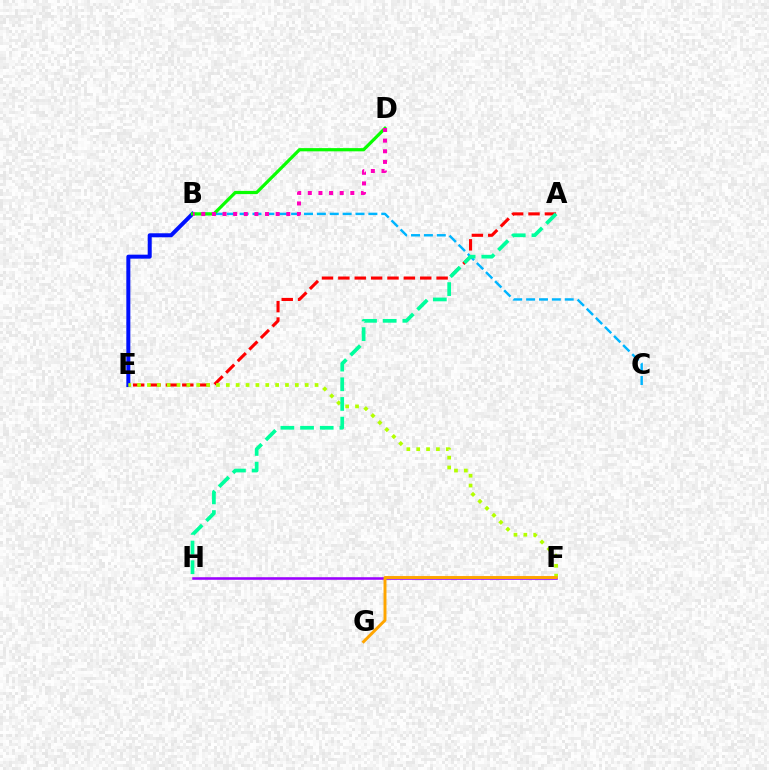{('A', 'E'): [{'color': '#ff0000', 'line_style': 'dashed', 'thickness': 2.22}], ('B', 'E'): [{'color': '#0010ff', 'line_style': 'solid', 'thickness': 2.88}], ('F', 'H'): [{'color': '#9b00ff', 'line_style': 'solid', 'thickness': 1.84}], ('E', 'F'): [{'color': '#b3ff00', 'line_style': 'dotted', 'thickness': 2.68}], ('F', 'G'): [{'color': '#ffa500', 'line_style': 'solid', 'thickness': 2.11}], ('B', 'C'): [{'color': '#00b5ff', 'line_style': 'dashed', 'thickness': 1.75}], ('A', 'H'): [{'color': '#00ff9d', 'line_style': 'dashed', 'thickness': 2.67}], ('B', 'D'): [{'color': '#08ff00', 'line_style': 'solid', 'thickness': 2.32}, {'color': '#ff00bd', 'line_style': 'dotted', 'thickness': 2.89}]}